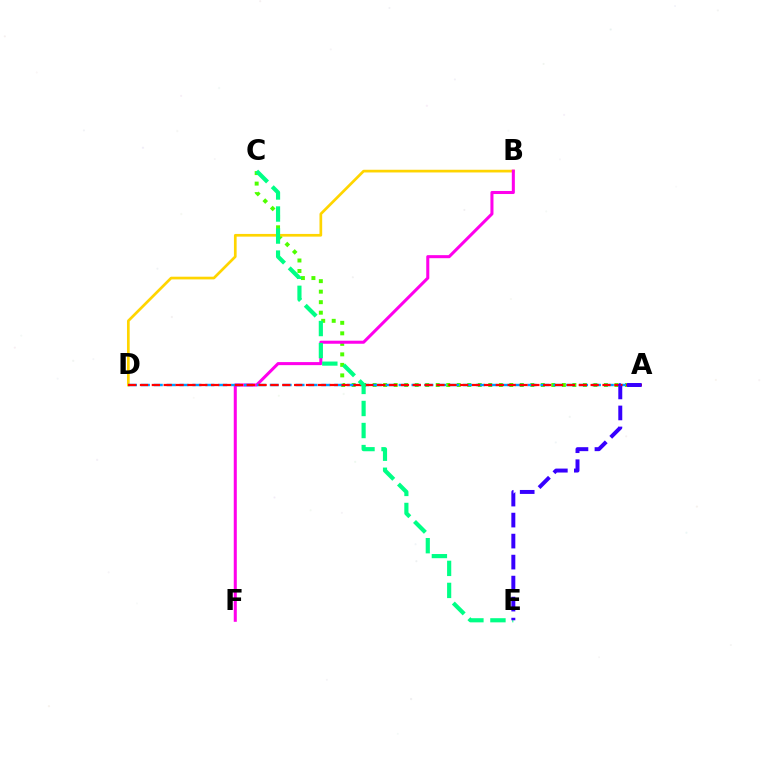{('A', 'C'): [{'color': '#4fff00', 'line_style': 'dotted', 'thickness': 2.86}], ('B', 'D'): [{'color': '#ffd500', 'line_style': 'solid', 'thickness': 1.94}], ('B', 'F'): [{'color': '#ff00ed', 'line_style': 'solid', 'thickness': 2.19}], ('A', 'D'): [{'color': '#009eff', 'line_style': 'dashed', 'thickness': 1.75}, {'color': '#ff0000', 'line_style': 'dashed', 'thickness': 1.61}], ('C', 'E'): [{'color': '#00ff86', 'line_style': 'dashed', 'thickness': 2.99}], ('A', 'E'): [{'color': '#3700ff', 'line_style': 'dashed', 'thickness': 2.85}]}